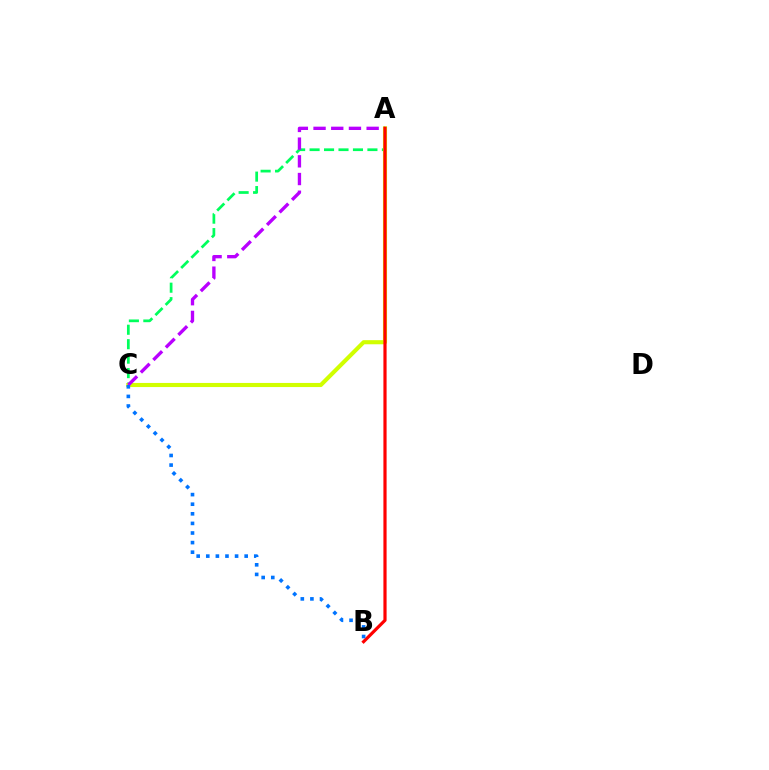{('A', 'C'): [{'color': '#00ff5c', 'line_style': 'dashed', 'thickness': 1.96}, {'color': '#d1ff00', 'line_style': 'solid', 'thickness': 2.96}, {'color': '#b900ff', 'line_style': 'dashed', 'thickness': 2.4}], ('A', 'B'): [{'color': '#ff0000', 'line_style': 'solid', 'thickness': 2.3}], ('B', 'C'): [{'color': '#0074ff', 'line_style': 'dotted', 'thickness': 2.61}]}